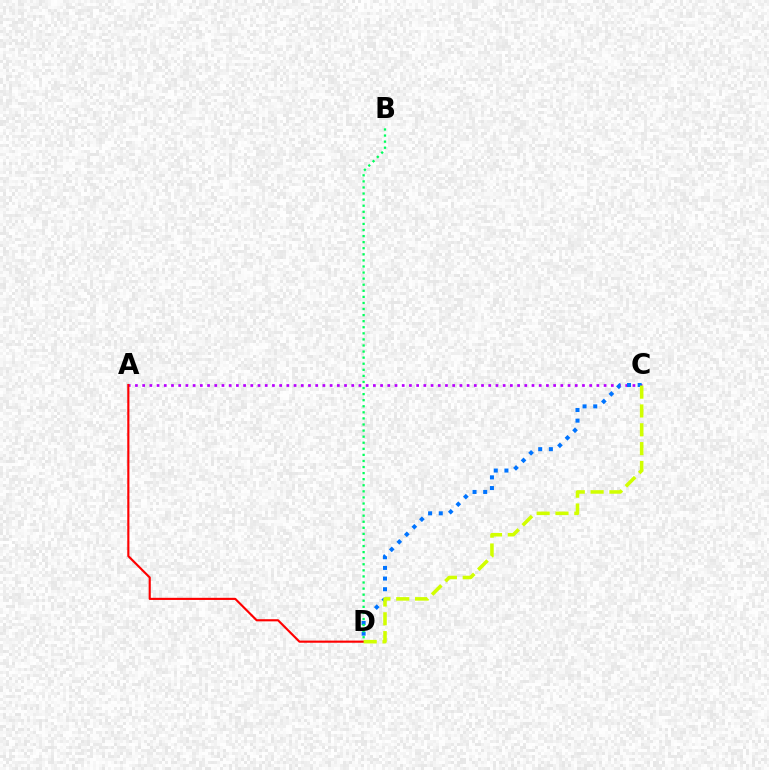{('A', 'C'): [{'color': '#b900ff', 'line_style': 'dotted', 'thickness': 1.96}], ('C', 'D'): [{'color': '#0074ff', 'line_style': 'dotted', 'thickness': 2.9}, {'color': '#d1ff00', 'line_style': 'dashed', 'thickness': 2.56}], ('B', 'D'): [{'color': '#00ff5c', 'line_style': 'dotted', 'thickness': 1.65}], ('A', 'D'): [{'color': '#ff0000', 'line_style': 'solid', 'thickness': 1.54}]}